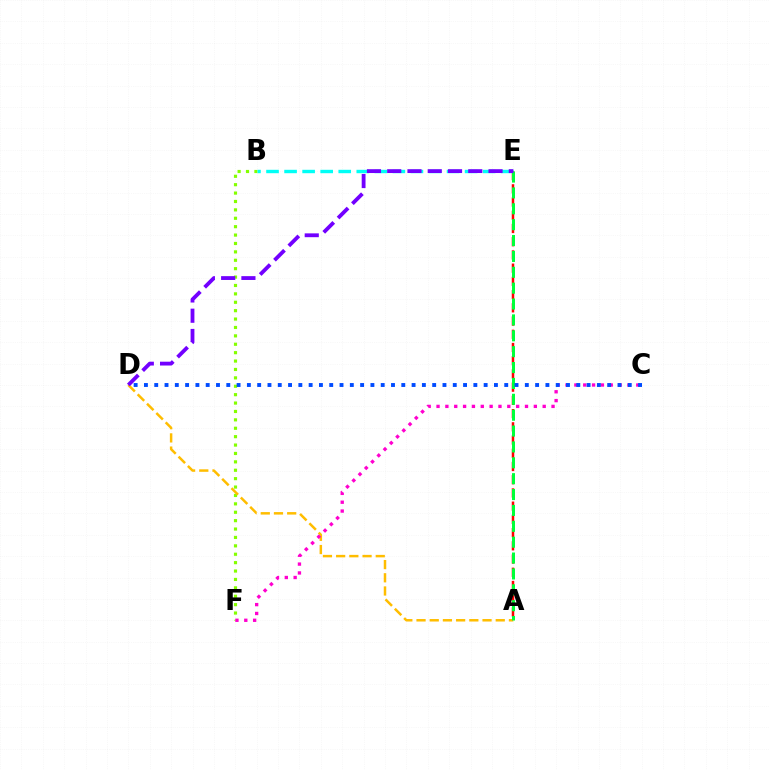{('A', 'E'): [{'color': '#ff0000', 'line_style': 'dashed', 'thickness': 1.8}, {'color': '#00ff39', 'line_style': 'dashed', 'thickness': 2.16}], ('B', 'F'): [{'color': '#84ff00', 'line_style': 'dotted', 'thickness': 2.28}], ('B', 'E'): [{'color': '#00fff6', 'line_style': 'dashed', 'thickness': 2.45}], ('A', 'D'): [{'color': '#ffbd00', 'line_style': 'dashed', 'thickness': 1.79}], ('C', 'F'): [{'color': '#ff00cf', 'line_style': 'dotted', 'thickness': 2.4}], ('C', 'D'): [{'color': '#004bff', 'line_style': 'dotted', 'thickness': 2.8}], ('D', 'E'): [{'color': '#7200ff', 'line_style': 'dashed', 'thickness': 2.75}]}